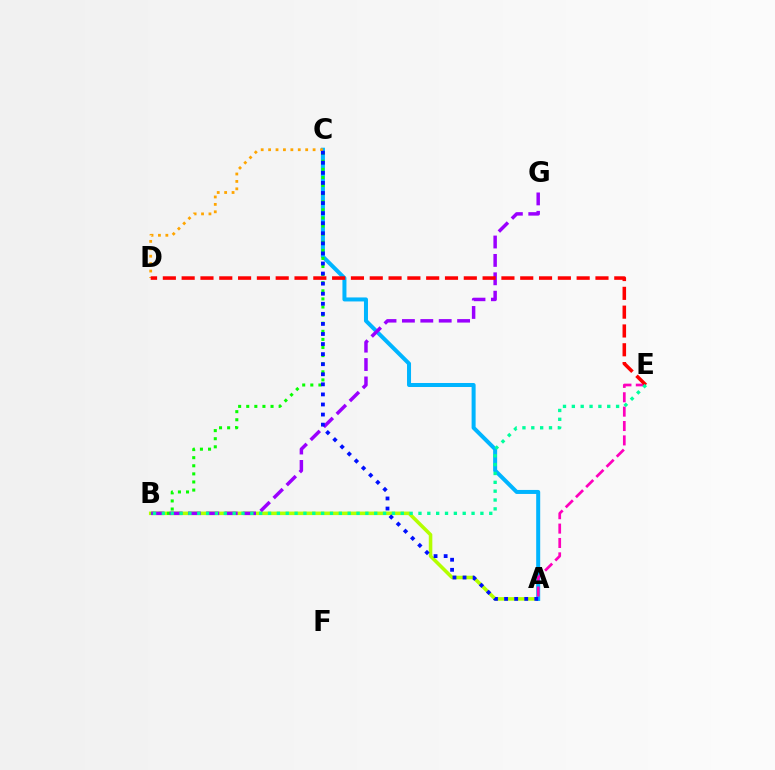{('A', 'B'): [{'color': '#b3ff00', 'line_style': 'solid', 'thickness': 2.55}], ('A', 'C'): [{'color': '#00b5ff', 'line_style': 'solid', 'thickness': 2.89}, {'color': '#0010ff', 'line_style': 'dotted', 'thickness': 2.74}], ('B', 'C'): [{'color': '#08ff00', 'line_style': 'dotted', 'thickness': 2.2}], ('B', 'G'): [{'color': '#9b00ff', 'line_style': 'dashed', 'thickness': 2.5}], ('A', 'E'): [{'color': '#ff00bd', 'line_style': 'dashed', 'thickness': 1.95}], ('C', 'D'): [{'color': '#ffa500', 'line_style': 'dotted', 'thickness': 2.02}], ('D', 'E'): [{'color': '#ff0000', 'line_style': 'dashed', 'thickness': 2.56}], ('B', 'E'): [{'color': '#00ff9d', 'line_style': 'dotted', 'thickness': 2.4}]}